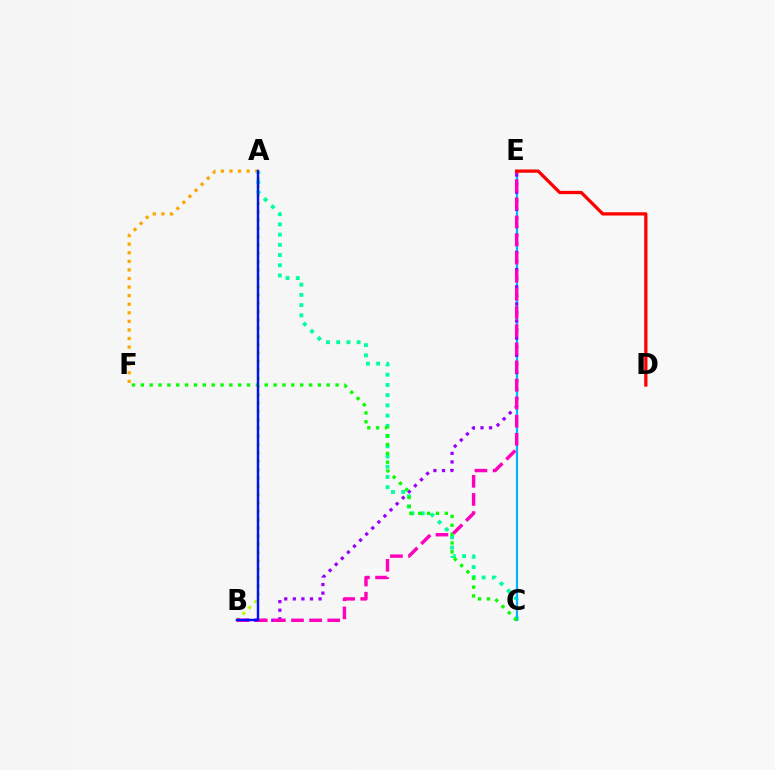{('A', 'B'): [{'color': '#b3ff00', 'line_style': 'dotted', 'thickness': 2.26}, {'color': '#0010ff', 'line_style': 'solid', 'thickness': 1.76}], ('A', 'C'): [{'color': '#00ff9d', 'line_style': 'dotted', 'thickness': 2.78}], ('C', 'E'): [{'color': '#00b5ff', 'line_style': 'solid', 'thickness': 1.6}], ('B', 'E'): [{'color': '#9b00ff', 'line_style': 'dotted', 'thickness': 2.33}, {'color': '#ff00bd', 'line_style': 'dashed', 'thickness': 2.46}], ('C', 'F'): [{'color': '#08ff00', 'line_style': 'dotted', 'thickness': 2.41}], ('A', 'F'): [{'color': '#ffa500', 'line_style': 'dotted', 'thickness': 2.33}], ('D', 'E'): [{'color': '#ff0000', 'line_style': 'solid', 'thickness': 2.35}]}